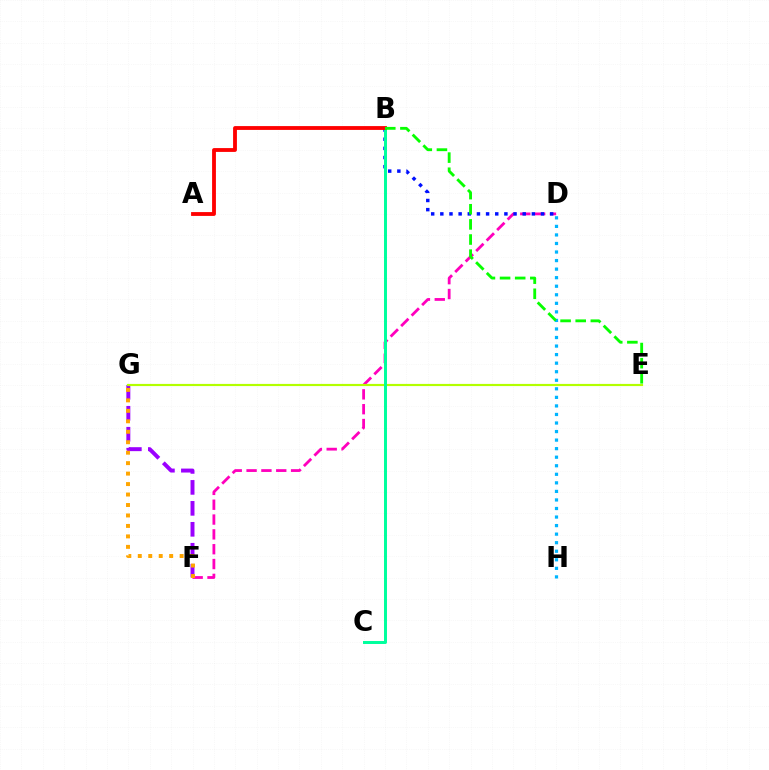{('D', 'H'): [{'color': '#00b5ff', 'line_style': 'dotted', 'thickness': 2.32}], ('F', 'G'): [{'color': '#9b00ff', 'line_style': 'dashed', 'thickness': 2.85}, {'color': '#ffa500', 'line_style': 'dotted', 'thickness': 2.84}], ('D', 'F'): [{'color': '#ff00bd', 'line_style': 'dashed', 'thickness': 2.01}], ('B', 'D'): [{'color': '#0010ff', 'line_style': 'dotted', 'thickness': 2.49}], ('E', 'G'): [{'color': '#b3ff00', 'line_style': 'solid', 'thickness': 1.56}], ('B', 'C'): [{'color': '#00ff9d', 'line_style': 'solid', 'thickness': 2.14}], ('A', 'B'): [{'color': '#ff0000', 'line_style': 'solid', 'thickness': 2.76}], ('B', 'E'): [{'color': '#08ff00', 'line_style': 'dashed', 'thickness': 2.06}]}